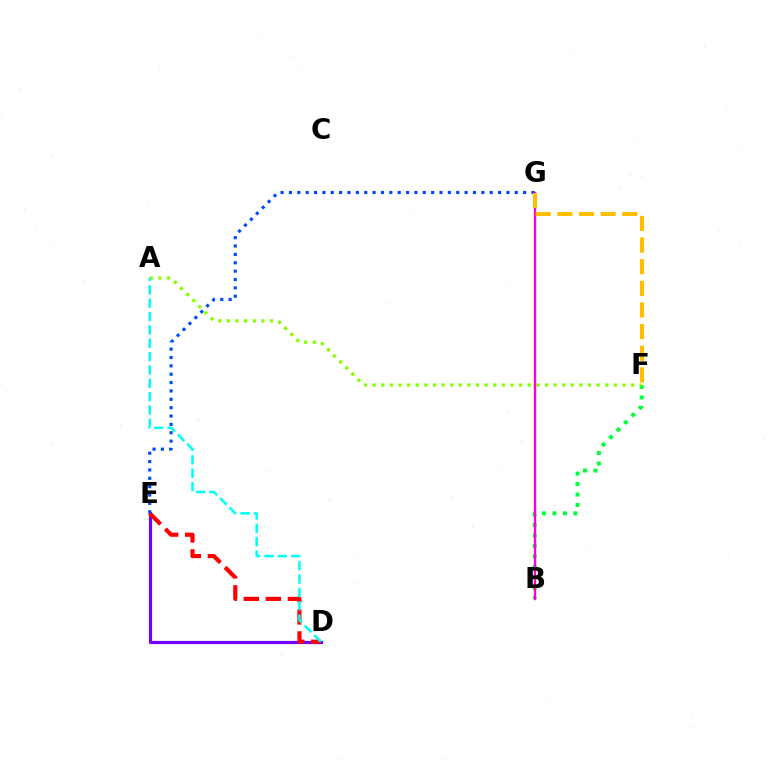{('D', 'E'): [{'color': '#7200ff', 'line_style': 'solid', 'thickness': 2.29}, {'color': '#ff0000', 'line_style': 'dashed', 'thickness': 3.0}], ('B', 'F'): [{'color': '#00ff39', 'line_style': 'dotted', 'thickness': 2.85}], ('A', 'F'): [{'color': '#84ff00', 'line_style': 'dotted', 'thickness': 2.34}], ('E', 'G'): [{'color': '#004bff', 'line_style': 'dotted', 'thickness': 2.27}], ('A', 'D'): [{'color': '#00fff6', 'line_style': 'dashed', 'thickness': 1.81}], ('B', 'G'): [{'color': '#ff00cf', 'line_style': 'solid', 'thickness': 1.69}], ('F', 'G'): [{'color': '#ffbd00', 'line_style': 'dashed', 'thickness': 2.94}]}